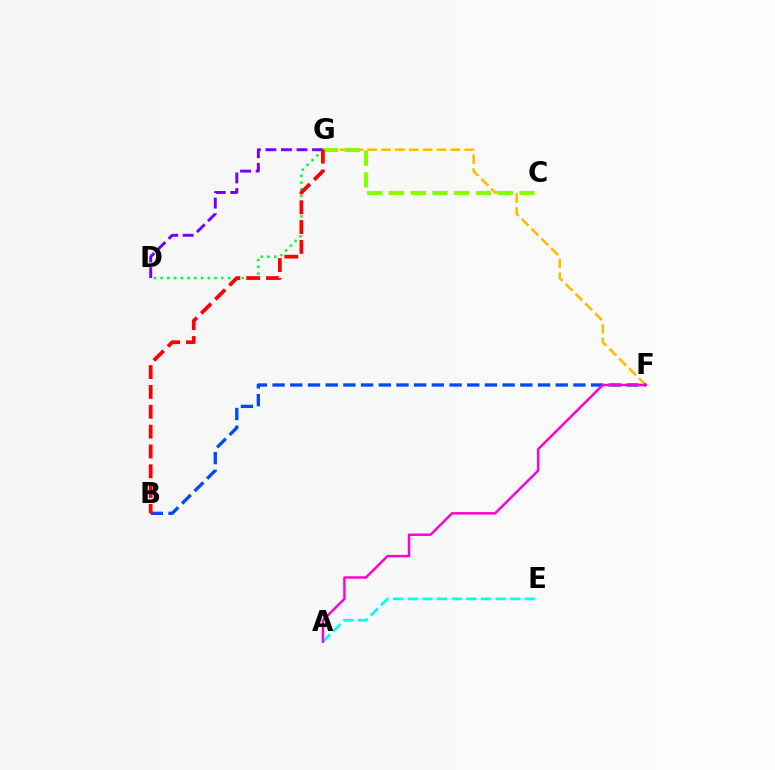{('F', 'G'): [{'color': '#ffbd00', 'line_style': 'dashed', 'thickness': 1.88}], ('B', 'F'): [{'color': '#004bff', 'line_style': 'dashed', 'thickness': 2.4}], ('C', 'G'): [{'color': '#84ff00', 'line_style': 'dashed', 'thickness': 2.96}], ('D', 'G'): [{'color': '#00ff39', 'line_style': 'dotted', 'thickness': 1.83}, {'color': '#7200ff', 'line_style': 'dashed', 'thickness': 2.11}], ('A', 'E'): [{'color': '#00fff6', 'line_style': 'dashed', 'thickness': 1.99}], ('B', 'G'): [{'color': '#ff0000', 'line_style': 'dashed', 'thickness': 2.7}], ('A', 'F'): [{'color': '#ff00cf', 'line_style': 'solid', 'thickness': 1.78}]}